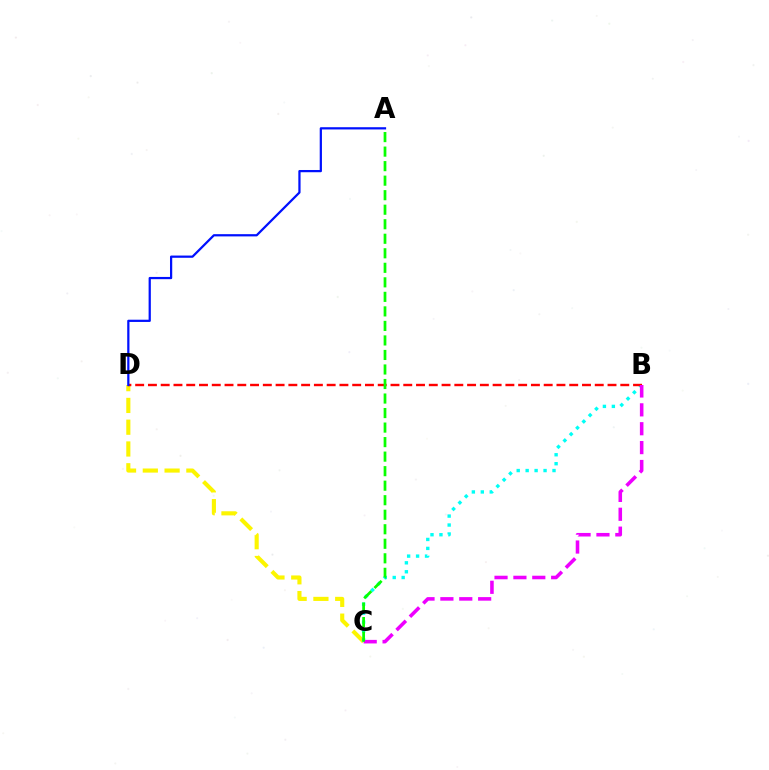{('C', 'D'): [{'color': '#fcf500', 'line_style': 'dashed', 'thickness': 2.96}], ('B', 'C'): [{'color': '#00fff6', 'line_style': 'dotted', 'thickness': 2.43}, {'color': '#ee00ff', 'line_style': 'dashed', 'thickness': 2.57}], ('B', 'D'): [{'color': '#ff0000', 'line_style': 'dashed', 'thickness': 1.73}], ('A', 'C'): [{'color': '#08ff00', 'line_style': 'dashed', 'thickness': 1.97}], ('A', 'D'): [{'color': '#0010ff', 'line_style': 'solid', 'thickness': 1.61}]}